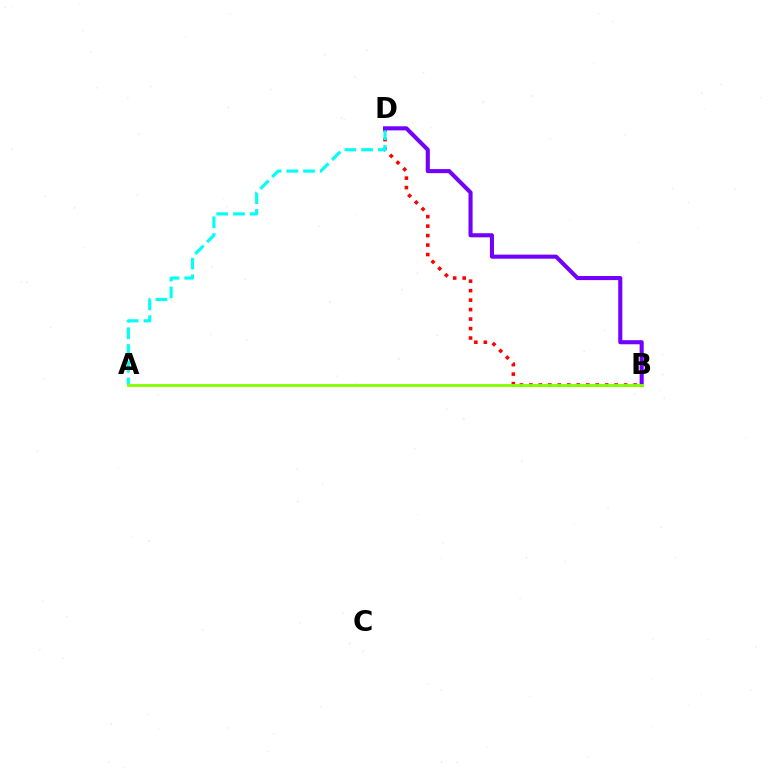{('B', 'D'): [{'color': '#ff0000', 'line_style': 'dotted', 'thickness': 2.57}, {'color': '#7200ff', 'line_style': 'solid', 'thickness': 2.94}], ('A', 'D'): [{'color': '#00fff6', 'line_style': 'dashed', 'thickness': 2.27}], ('A', 'B'): [{'color': '#84ff00', 'line_style': 'solid', 'thickness': 2.06}]}